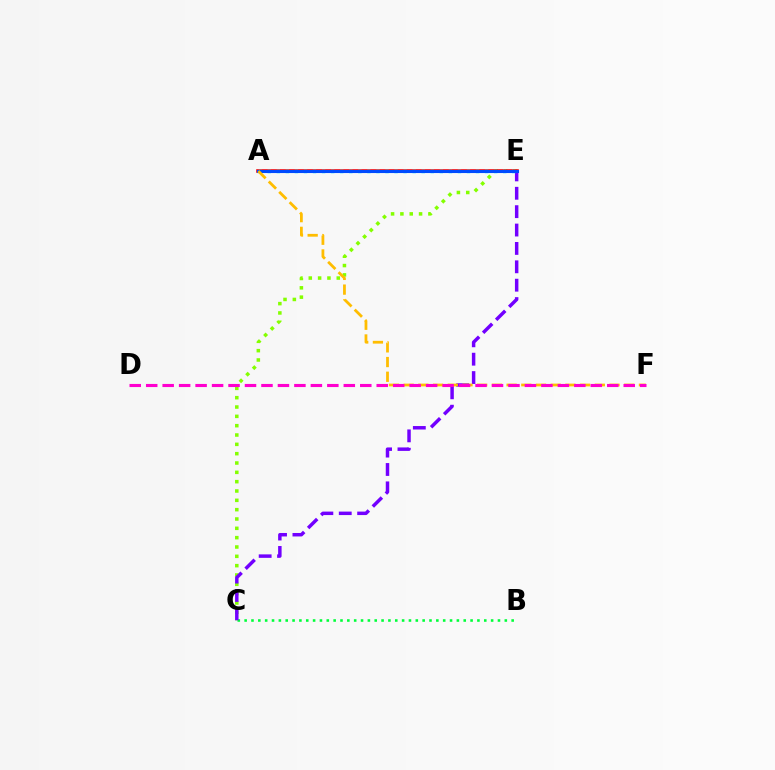{('C', 'E'): [{'color': '#84ff00', 'line_style': 'dotted', 'thickness': 2.54}, {'color': '#7200ff', 'line_style': 'dashed', 'thickness': 2.5}], ('B', 'C'): [{'color': '#00ff39', 'line_style': 'dotted', 'thickness': 1.86}], ('A', 'E'): [{'color': '#ff0000', 'line_style': 'solid', 'thickness': 2.57}, {'color': '#00fff6', 'line_style': 'dotted', 'thickness': 2.46}, {'color': '#004bff', 'line_style': 'solid', 'thickness': 2.22}], ('A', 'F'): [{'color': '#ffbd00', 'line_style': 'dashed', 'thickness': 2.0}], ('D', 'F'): [{'color': '#ff00cf', 'line_style': 'dashed', 'thickness': 2.24}]}